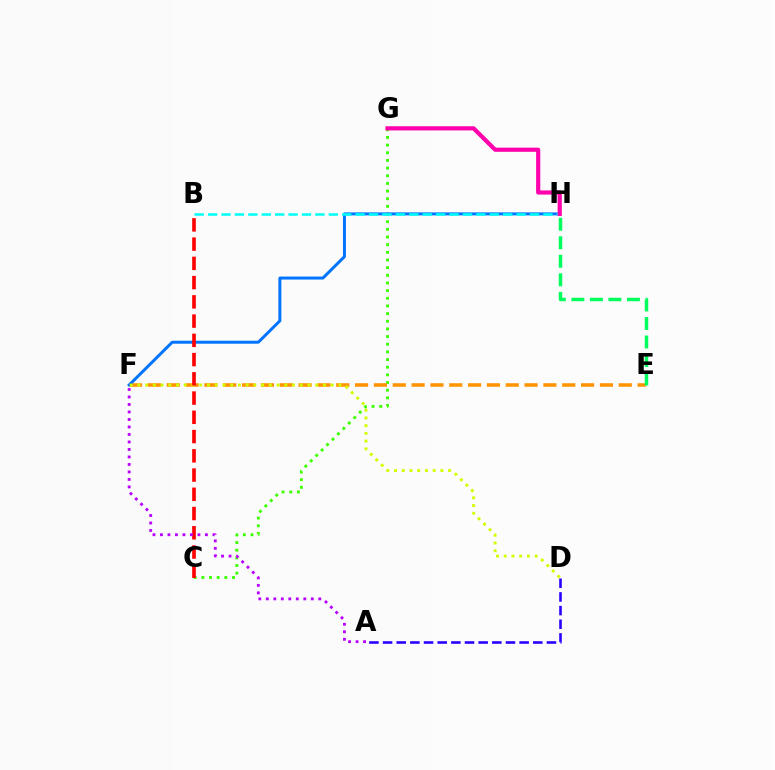{('C', 'G'): [{'color': '#3dff00', 'line_style': 'dotted', 'thickness': 2.08}], ('E', 'F'): [{'color': '#ff9400', 'line_style': 'dashed', 'thickness': 2.56}], ('A', 'D'): [{'color': '#2500ff', 'line_style': 'dashed', 'thickness': 1.86}], ('F', 'H'): [{'color': '#0074ff', 'line_style': 'solid', 'thickness': 2.14}], ('D', 'F'): [{'color': '#d1ff00', 'line_style': 'dotted', 'thickness': 2.1}], ('B', 'C'): [{'color': '#ff0000', 'line_style': 'dashed', 'thickness': 2.61}], ('B', 'H'): [{'color': '#00fff6', 'line_style': 'dashed', 'thickness': 1.82}], ('G', 'H'): [{'color': '#ff00ac', 'line_style': 'solid', 'thickness': 3.0}], ('A', 'F'): [{'color': '#b900ff', 'line_style': 'dotted', 'thickness': 2.04}], ('E', 'H'): [{'color': '#00ff5c', 'line_style': 'dashed', 'thickness': 2.52}]}